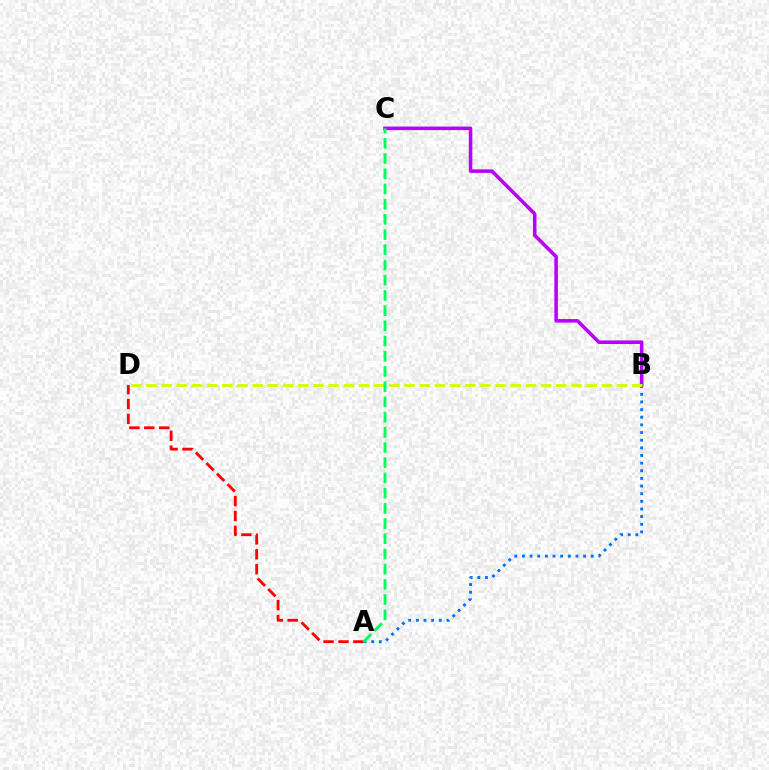{('A', 'D'): [{'color': '#ff0000', 'line_style': 'dashed', 'thickness': 2.03}], ('A', 'B'): [{'color': '#0074ff', 'line_style': 'dotted', 'thickness': 2.08}], ('B', 'C'): [{'color': '#b900ff', 'line_style': 'solid', 'thickness': 2.56}], ('B', 'D'): [{'color': '#d1ff00', 'line_style': 'dashed', 'thickness': 2.06}], ('A', 'C'): [{'color': '#00ff5c', 'line_style': 'dashed', 'thickness': 2.07}]}